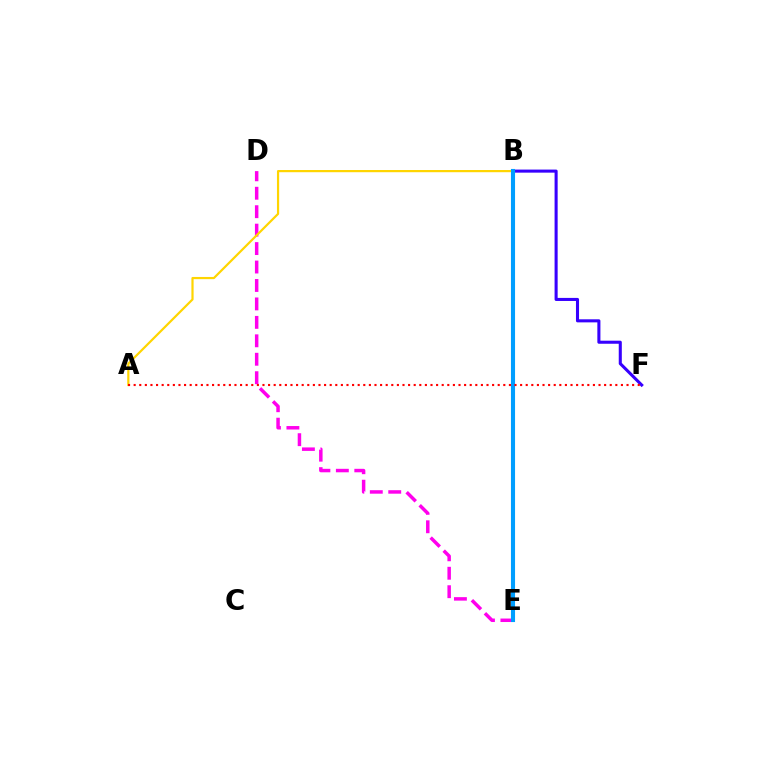{('B', 'F'): [{'color': '#3700ff', 'line_style': 'solid', 'thickness': 2.21}], ('B', 'E'): [{'color': '#00ff86', 'line_style': 'dotted', 'thickness': 2.1}, {'color': '#4fff00', 'line_style': 'dotted', 'thickness': 2.05}, {'color': '#009eff', 'line_style': 'solid', 'thickness': 2.95}], ('D', 'E'): [{'color': '#ff00ed', 'line_style': 'dashed', 'thickness': 2.51}], ('A', 'B'): [{'color': '#ffd500', 'line_style': 'solid', 'thickness': 1.59}], ('A', 'F'): [{'color': '#ff0000', 'line_style': 'dotted', 'thickness': 1.52}]}